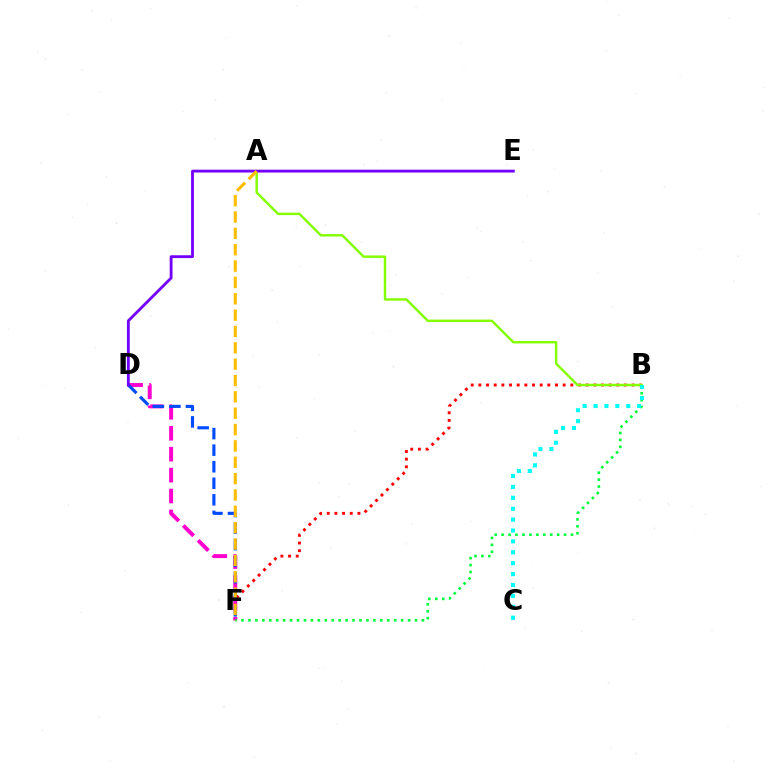{('B', 'F'): [{'color': '#ff0000', 'line_style': 'dotted', 'thickness': 2.08}, {'color': '#00ff39', 'line_style': 'dotted', 'thickness': 1.89}], ('D', 'F'): [{'color': '#ff00cf', 'line_style': 'dashed', 'thickness': 2.84}, {'color': '#004bff', 'line_style': 'dashed', 'thickness': 2.25}], ('A', 'B'): [{'color': '#84ff00', 'line_style': 'solid', 'thickness': 1.75}], ('D', 'E'): [{'color': '#7200ff', 'line_style': 'solid', 'thickness': 2.03}], ('B', 'C'): [{'color': '#00fff6', 'line_style': 'dotted', 'thickness': 2.96}], ('A', 'F'): [{'color': '#ffbd00', 'line_style': 'dashed', 'thickness': 2.22}]}